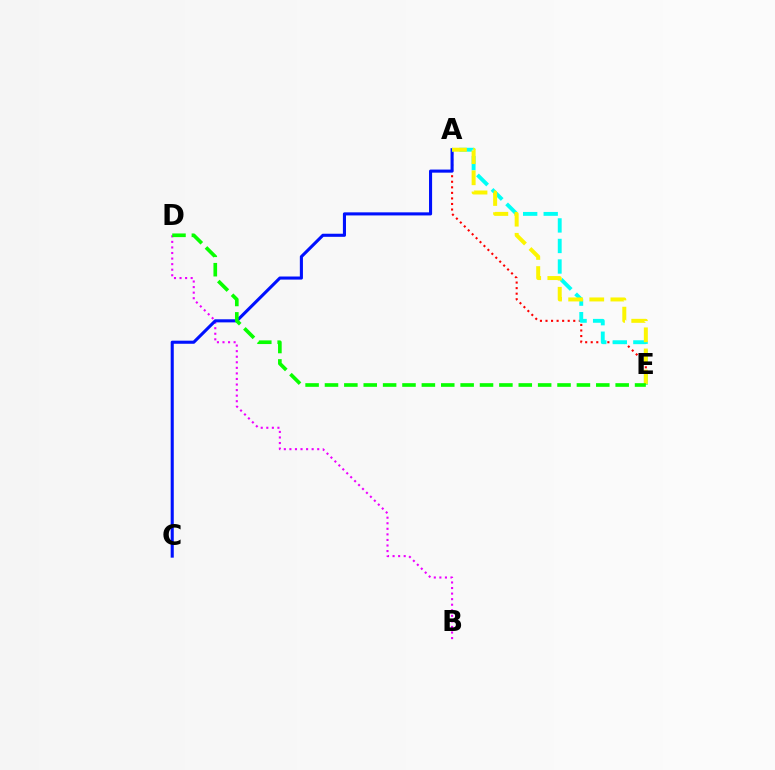{('A', 'E'): [{'color': '#ff0000', 'line_style': 'dotted', 'thickness': 1.51}, {'color': '#00fff6', 'line_style': 'dashed', 'thickness': 2.79}, {'color': '#fcf500', 'line_style': 'dashed', 'thickness': 2.87}], ('B', 'D'): [{'color': '#ee00ff', 'line_style': 'dotted', 'thickness': 1.51}], ('A', 'C'): [{'color': '#0010ff', 'line_style': 'solid', 'thickness': 2.22}], ('D', 'E'): [{'color': '#08ff00', 'line_style': 'dashed', 'thickness': 2.63}]}